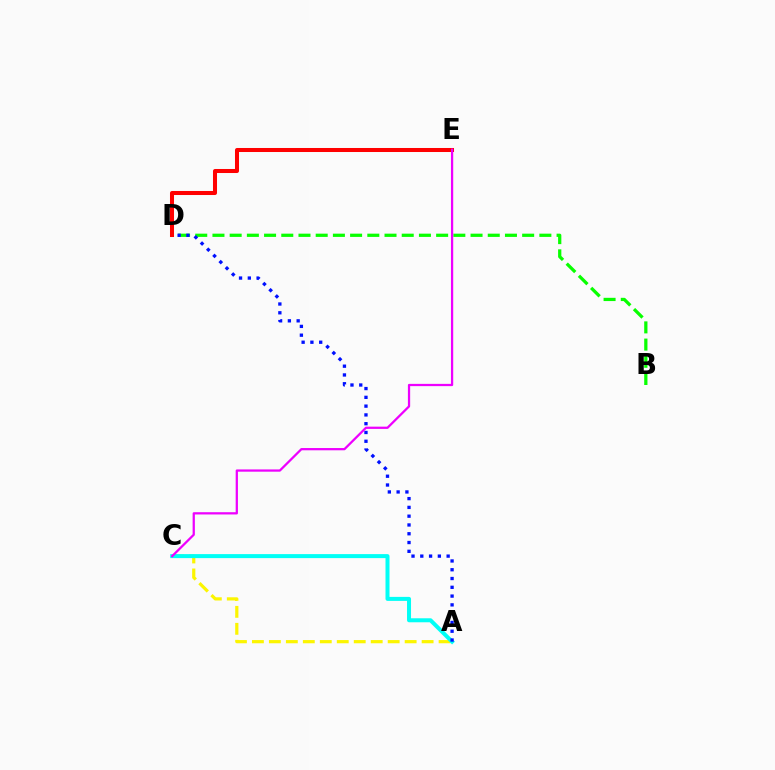{('A', 'C'): [{'color': '#fcf500', 'line_style': 'dashed', 'thickness': 2.31}, {'color': '#00fff6', 'line_style': 'solid', 'thickness': 2.88}], ('B', 'D'): [{'color': '#08ff00', 'line_style': 'dashed', 'thickness': 2.34}], ('A', 'D'): [{'color': '#0010ff', 'line_style': 'dotted', 'thickness': 2.39}], ('D', 'E'): [{'color': '#ff0000', 'line_style': 'solid', 'thickness': 2.9}], ('C', 'E'): [{'color': '#ee00ff', 'line_style': 'solid', 'thickness': 1.63}]}